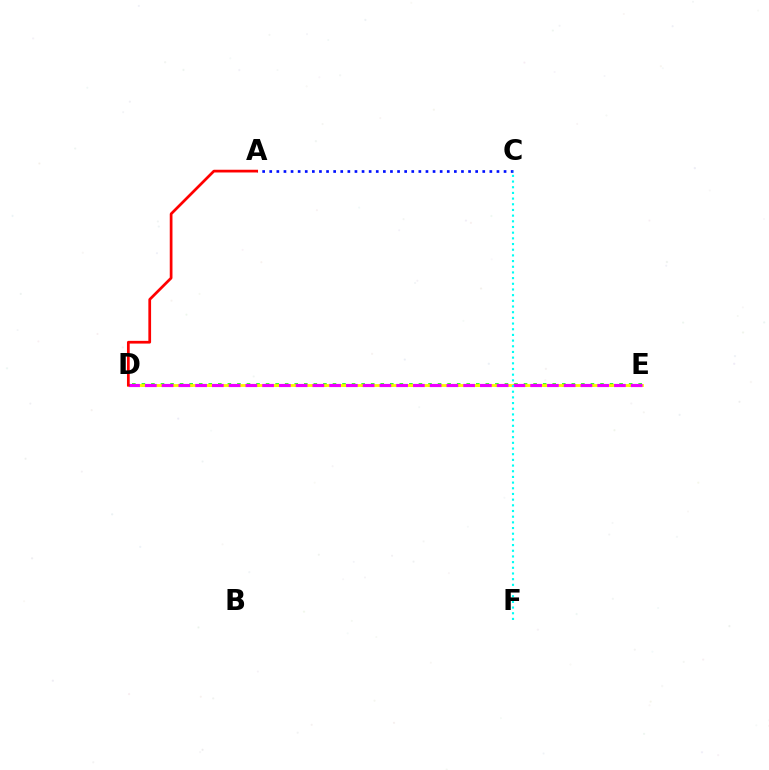{('D', 'E'): [{'color': '#08ff00', 'line_style': 'dotted', 'thickness': 2.6}, {'color': '#fcf500', 'line_style': 'solid', 'thickness': 2.03}, {'color': '#ee00ff', 'line_style': 'dashed', 'thickness': 2.28}], ('A', 'C'): [{'color': '#0010ff', 'line_style': 'dotted', 'thickness': 1.93}], ('C', 'F'): [{'color': '#00fff6', 'line_style': 'dotted', 'thickness': 1.54}], ('A', 'D'): [{'color': '#ff0000', 'line_style': 'solid', 'thickness': 1.96}]}